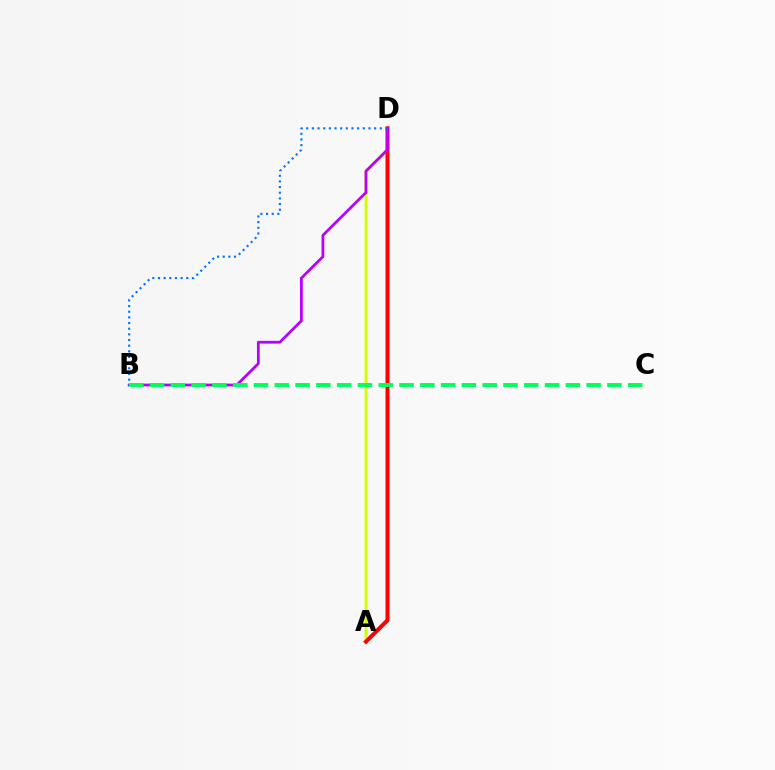{('A', 'D'): [{'color': '#d1ff00', 'line_style': 'solid', 'thickness': 1.96}, {'color': '#ff0000', 'line_style': 'solid', 'thickness': 2.89}], ('B', 'D'): [{'color': '#b900ff', 'line_style': 'solid', 'thickness': 2.0}, {'color': '#0074ff', 'line_style': 'dotted', 'thickness': 1.54}], ('B', 'C'): [{'color': '#00ff5c', 'line_style': 'dashed', 'thickness': 2.82}]}